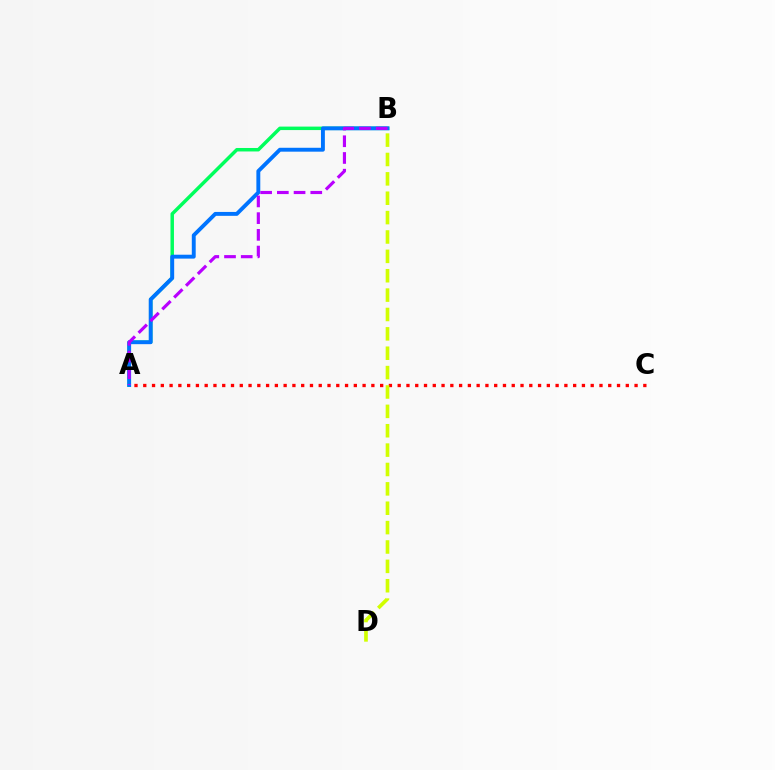{('A', 'B'): [{'color': '#00ff5c', 'line_style': 'solid', 'thickness': 2.5}, {'color': '#0074ff', 'line_style': 'solid', 'thickness': 2.81}, {'color': '#b900ff', 'line_style': 'dashed', 'thickness': 2.27}], ('A', 'C'): [{'color': '#ff0000', 'line_style': 'dotted', 'thickness': 2.38}], ('B', 'D'): [{'color': '#d1ff00', 'line_style': 'dashed', 'thickness': 2.63}]}